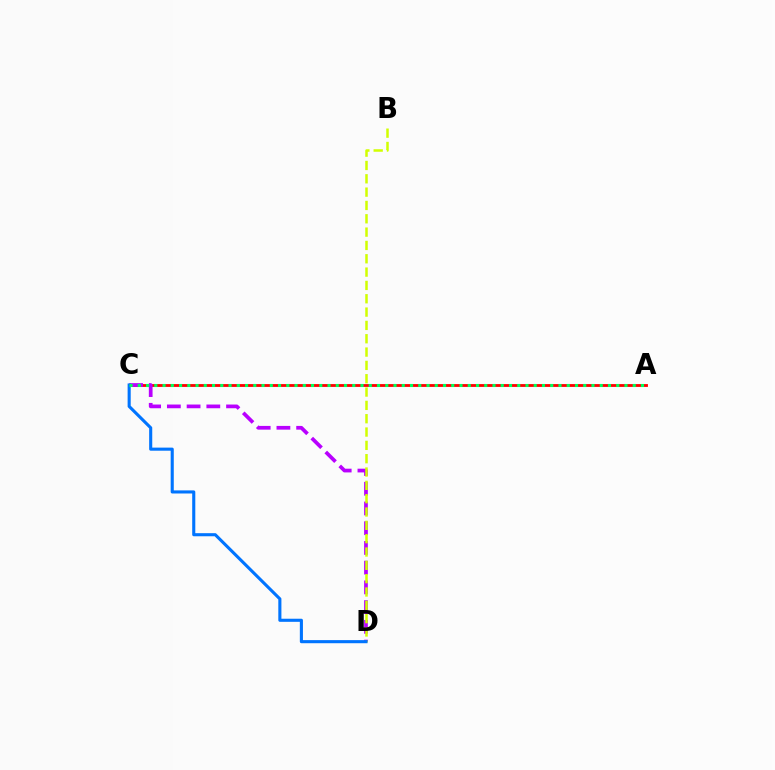{('A', 'C'): [{'color': '#ff0000', 'line_style': 'solid', 'thickness': 2.03}, {'color': '#00ff5c', 'line_style': 'dotted', 'thickness': 2.24}], ('C', 'D'): [{'color': '#b900ff', 'line_style': 'dashed', 'thickness': 2.68}, {'color': '#0074ff', 'line_style': 'solid', 'thickness': 2.23}], ('B', 'D'): [{'color': '#d1ff00', 'line_style': 'dashed', 'thickness': 1.81}]}